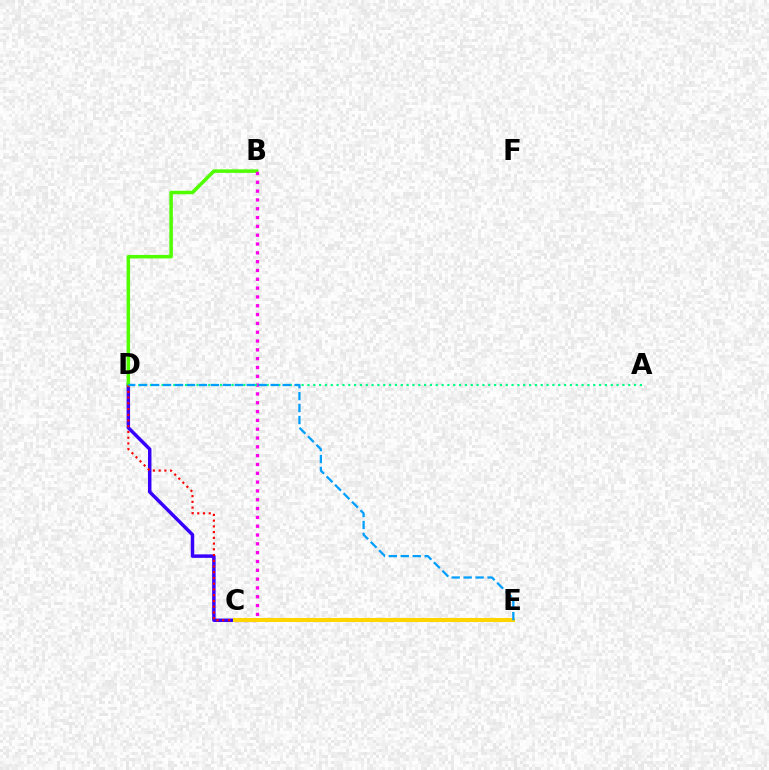{('C', 'D'): [{'color': '#3700ff', 'line_style': 'solid', 'thickness': 2.5}, {'color': '#ff0000', 'line_style': 'dotted', 'thickness': 1.56}], ('B', 'D'): [{'color': '#4fff00', 'line_style': 'solid', 'thickness': 2.53}], ('B', 'C'): [{'color': '#ff00ed', 'line_style': 'dotted', 'thickness': 2.4}], ('A', 'D'): [{'color': '#00ff86', 'line_style': 'dotted', 'thickness': 1.58}], ('C', 'E'): [{'color': '#ffd500', 'line_style': 'solid', 'thickness': 2.91}], ('D', 'E'): [{'color': '#009eff', 'line_style': 'dashed', 'thickness': 1.62}]}